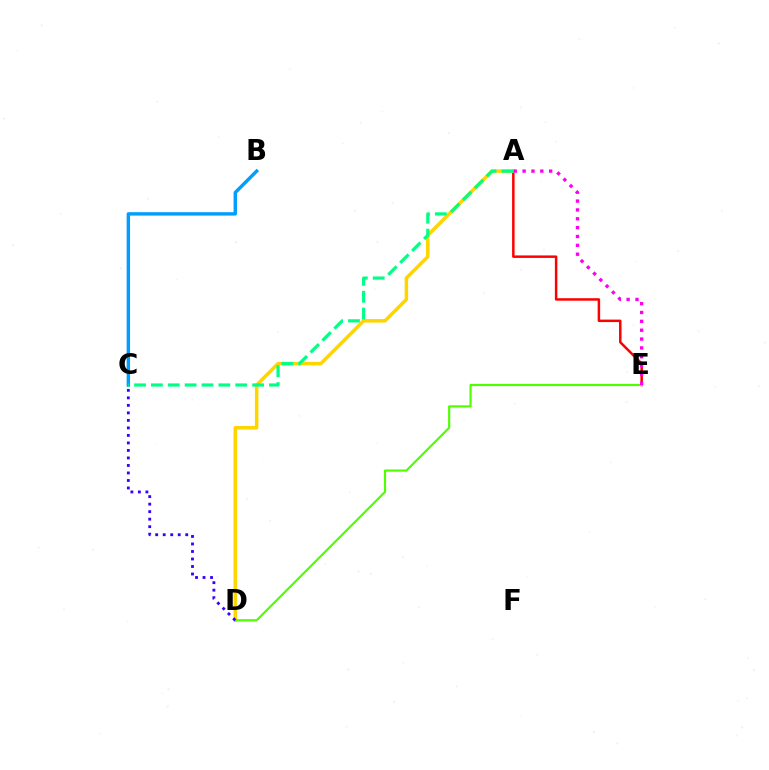{('A', 'E'): [{'color': '#ff0000', 'line_style': 'solid', 'thickness': 1.79}, {'color': '#ff00ed', 'line_style': 'dotted', 'thickness': 2.41}], ('A', 'D'): [{'color': '#ffd500', 'line_style': 'solid', 'thickness': 2.53}], ('D', 'E'): [{'color': '#4fff00', 'line_style': 'solid', 'thickness': 1.56}], ('C', 'D'): [{'color': '#3700ff', 'line_style': 'dotted', 'thickness': 2.04}], ('B', 'C'): [{'color': '#009eff', 'line_style': 'solid', 'thickness': 2.45}], ('A', 'C'): [{'color': '#00ff86', 'line_style': 'dashed', 'thickness': 2.29}]}